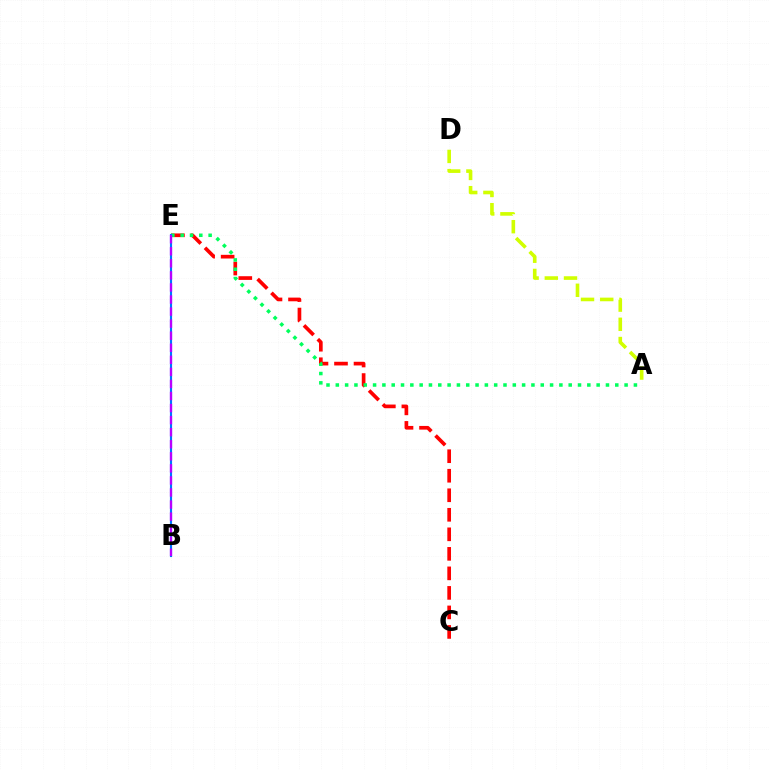{('C', 'E'): [{'color': '#ff0000', 'line_style': 'dashed', 'thickness': 2.65}], ('A', 'E'): [{'color': '#00ff5c', 'line_style': 'dotted', 'thickness': 2.53}], ('A', 'D'): [{'color': '#d1ff00', 'line_style': 'dashed', 'thickness': 2.61}], ('B', 'E'): [{'color': '#0074ff', 'line_style': 'solid', 'thickness': 1.55}, {'color': '#b900ff', 'line_style': 'dashed', 'thickness': 1.64}]}